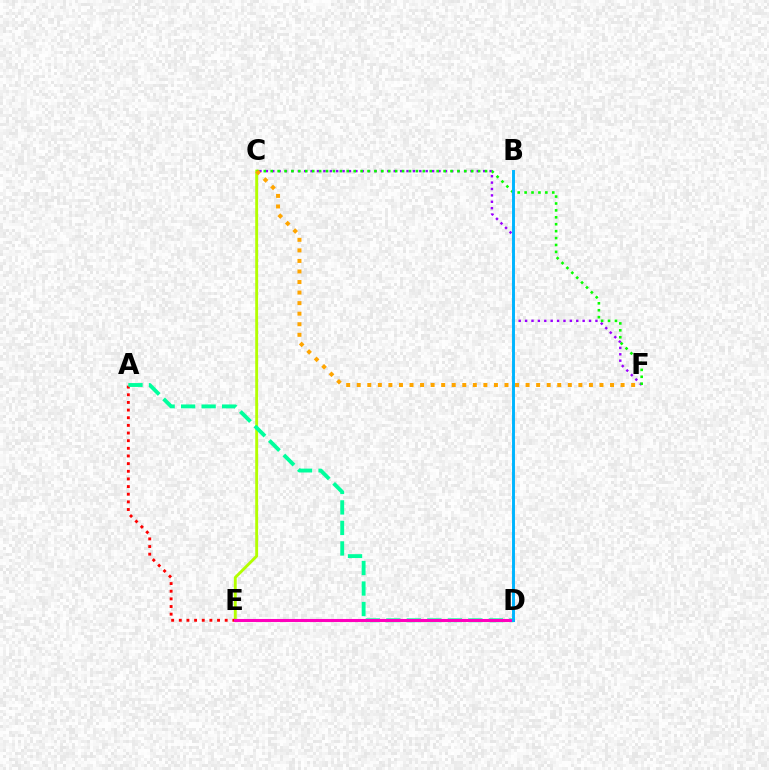{('C', 'E'): [{'color': '#b3ff00', 'line_style': 'solid', 'thickness': 2.07}], ('A', 'E'): [{'color': '#ff0000', 'line_style': 'dotted', 'thickness': 2.08}], ('D', 'E'): [{'color': '#0010ff', 'line_style': 'dotted', 'thickness': 2.14}, {'color': '#ff00bd', 'line_style': 'solid', 'thickness': 2.2}], ('A', 'D'): [{'color': '#00ff9d', 'line_style': 'dashed', 'thickness': 2.78}], ('C', 'F'): [{'color': '#9b00ff', 'line_style': 'dotted', 'thickness': 1.74}, {'color': '#08ff00', 'line_style': 'dotted', 'thickness': 1.88}, {'color': '#ffa500', 'line_style': 'dotted', 'thickness': 2.87}], ('B', 'D'): [{'color': '#00b5ff', 'line_style': 'solid', 'thickness': 2.12}]}